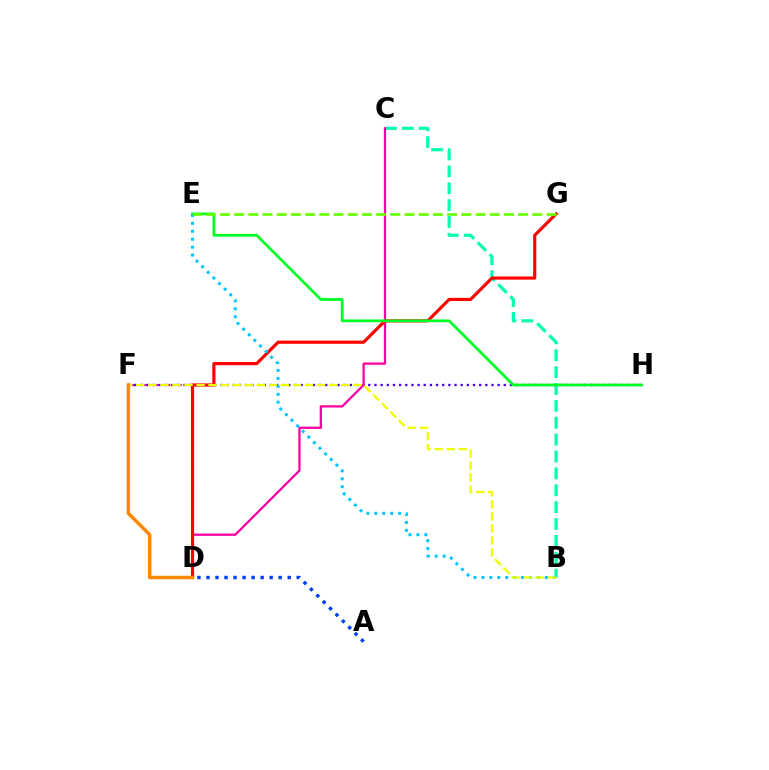{('D', 'F'): [{'color': '#d600ff', 'line_style': 'dashed', 'thickness': 1.55}, {'color': '#ff8800', 'line_style': 'solid', 'thickness': 2.48}], ('F', 'H'): [{'color': '#4f00ff', 'line_style': 'dotted', 'thickness': 1.67}], ('B', 'C'): [{'color': '#00ffaf', 'line_style': 'dashed', 'thickness': 2.29}], ('C', 'D'): [{'color': '#ff00a0', 'line_style': 'solid', 'thickness': 1.64}], ('D', 'G'): [{'color': '#ff0000', 'line_style': 'solid', 'thickness': 2.27}], ('B', 'E'): [{'color': '#00c7ff', 'line_style': 'dotted', 'thickness': 2.16}], ('B', 'F'): [{'color': '#eeff00', 'line_style': 'dashed', 'thickness': 1.64}], ('A', 'D'): [{'color': '#003fff', 'line_style': 'dotted', 'thickness': 2.45}], ('E', 'H'): [{'color': '#00ff27', 'line_style': 'solid', 'thickness': 2.0}], ('E', 'G'): [{'color': '#66ff00', 'line_style': 'dashed', 'thickness': 1.93}]}